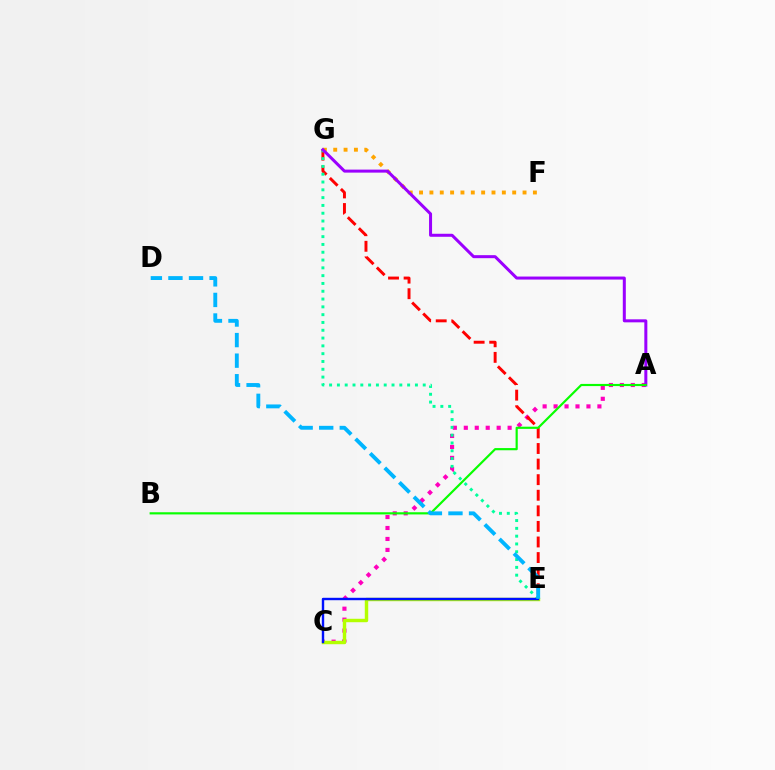{('A', 'C'): [{'color': '#ff00bd', 'line_style': 'dotted', 'thickness': 2.98}], ('E', 'G'): [{'color': '#ff0000', 'line_style': 'dashed', 'thickness': 2.12}, {'color': '#00ff9d', 'line_style': 'dotted', 'thickness': 2.12}], ('C', 'E'): [{'color': '#b3ff00', 'line_style': 'solid', 'thickness': 2.47}, {'color': '#0010ff', 'line_style': 'solid', 'thickness': 1.74}], ('F', 'G'): [{'color': '#ffa500', 'line_style': 'dotted', 'thickness': 2.81}], ('A', 'G'): [{'color': '#9b00ff', 'line_style': 'solid', 'thickness': 2.17}], ('A', 'B'): [{'color': '#08ff00', 'line_style': 'solid', 'thickness': 1.57}], ('D', 'E'): [{'color': '#00b5ff', 'line_style': 'dashed', 'thickness': 2.79}]}